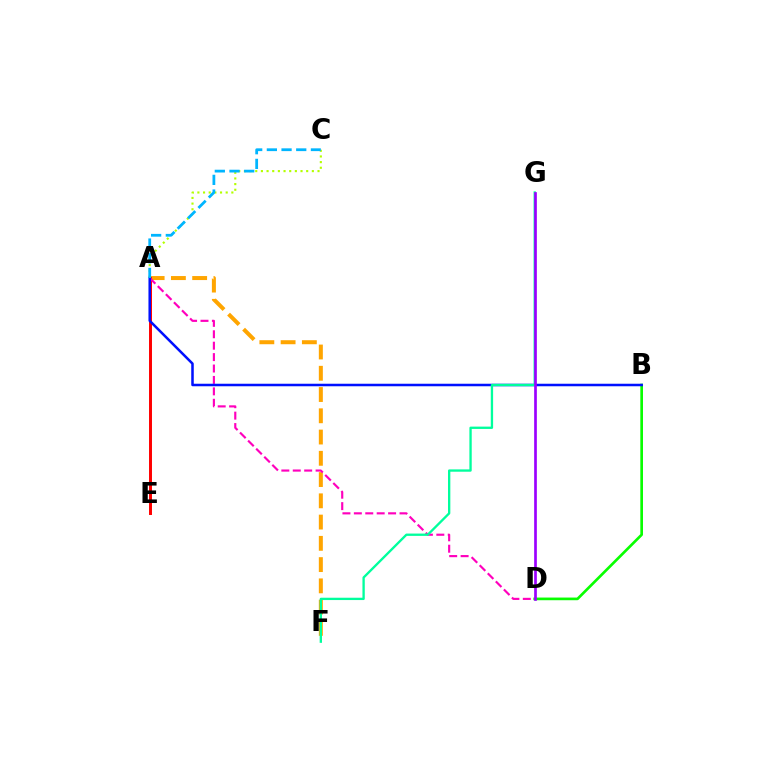{('A', 'C'): [{'color': '#b3ff00', 'line_style': 'dotted', 'thickness': 1.54}, {'color': '#00b5ff', 'line_style': 'dashed', 'thickness': 2.0}], ('A', 'F'): [{'color': '#ffa500', 'line_style': 'dashed', 'thickness': 2.89}], ('A', 'E'): [{'color': '#ff0000', 'line_style': 'solid', 'thickness': 2.13}], ('B', 'D'): [{'color': '#08ff00', 'line_style': 'solid', 'thickness': 1.92}], ('A', 'D'): [{'color': '#ff00bd', 'line_style': 'dashed', 'thickness': 1.55}], ('A', 'B'): [{'color': '#0010ff', 'line_style': 'solid', 'thickness': 1.82}], ('F', 'G'): [{'color': '#00ff9d', 'line_style': 'solid', 'thickness': 1.68}], ('D', 'G'): [{'color': '#9b00ff', 'line_style': 'solid', 'thickness': 1.94}]}